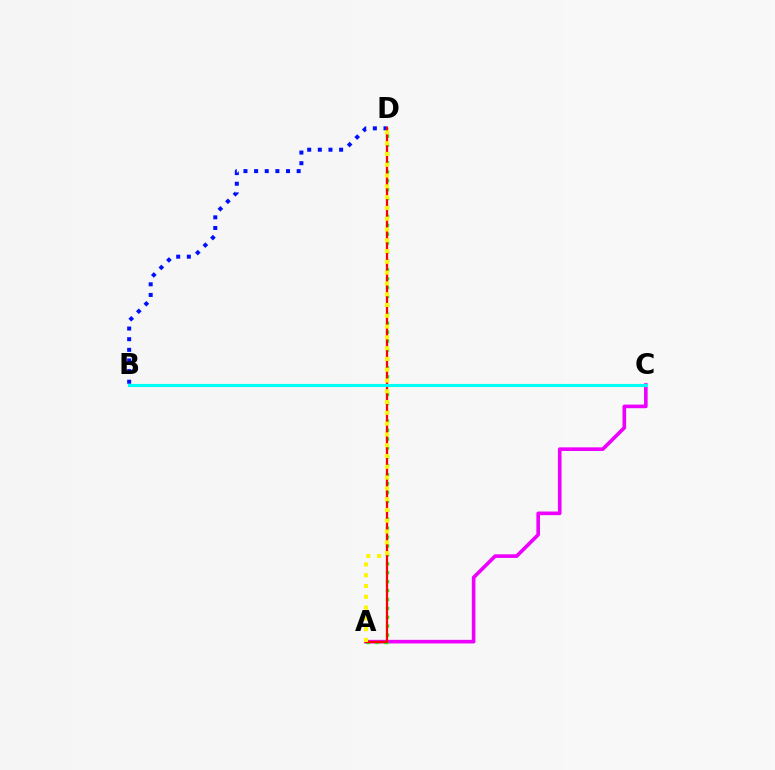{('B', 'D'): [{'color': '#0010ff', 'line_style': 'dotted', 'thickness': 2.89}], ('A', 'C'): [{'color': '#ee00ff', 'line_style': 'solid', 'thickness': 2.61}], ('A', 'D'): [{'color': '#08ff00', 'line_style': 'dotted', 'thickness': 2.42}, {'color': '#ff0000', 'line_style': 'solid', 'thickness': 1.61}, {'color': '#fcf500', 'line_style': 'dotted', 'thickness': 2.93}], ('B', 'C'): [{'color': '#00fff6', 'line_style': 'solid', 'thickness': 2.25}]}